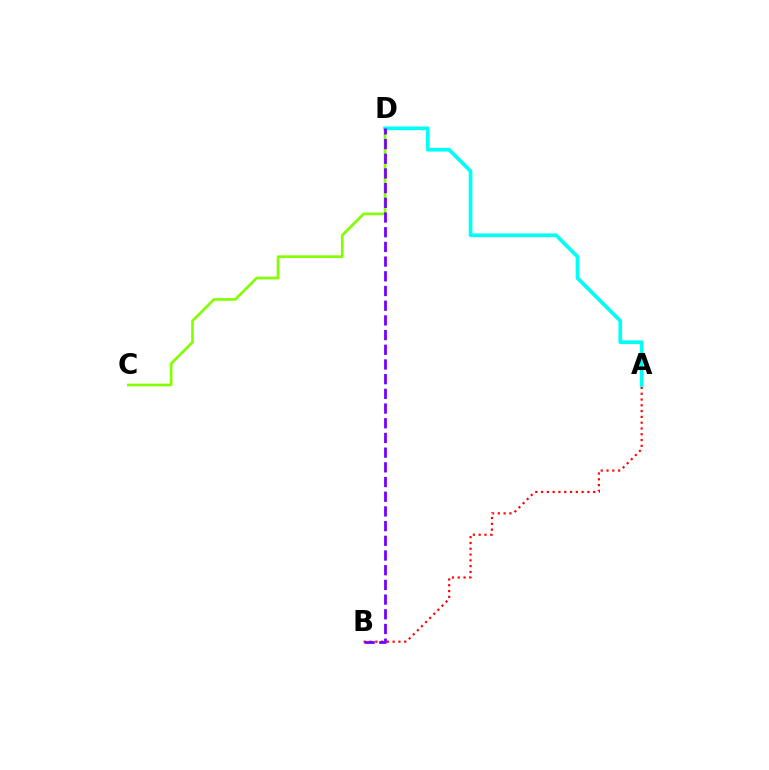{('C', 'D'): [{'color': '#84ff00', 'line_style': 'solid', 'thickness': 1.94}], ('A', 'B'): [{'color': '#ff0000', 'line_style': 'dotted', 'thickness': 1.57}], ('A', 'D'): [{'color': '#00fff6', 'line_style': 'solid', 'thickness': 2.68}], ('B', 'D'): [{'color': '#7200ff', 'line_style': 'dashed', 'thickness': 2.0}]}